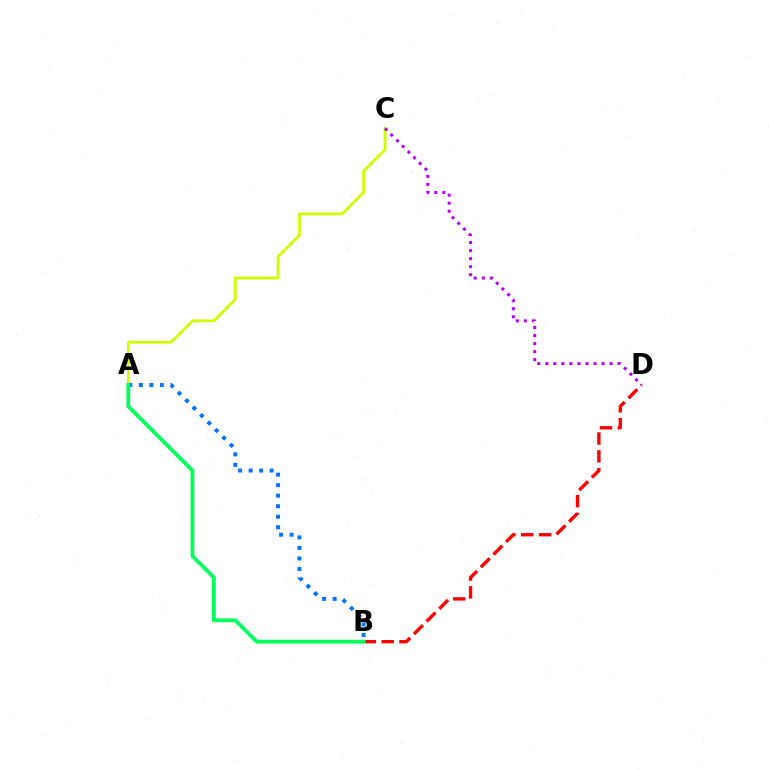{('A', 'C'): [{'color': '#d1ff00', 'line_style': 'solid', 'thickness': 2.0}], ('B', 'D'): [{'color': '#ff0000', 'line_style': 'dashed', 'thickness': 2.43}], ('C', 'D'): [{'color': '#b900ff', 'line_style': 'dotted', 'thickness': 2.18}], ('A', 'B'): [{'color': '#0074ff', 'line_style': 'dotted', 'thickness': 2.86}, {'color': '#00ff5c', 'line_style': 'solid', 'thickness': 2.72}]}